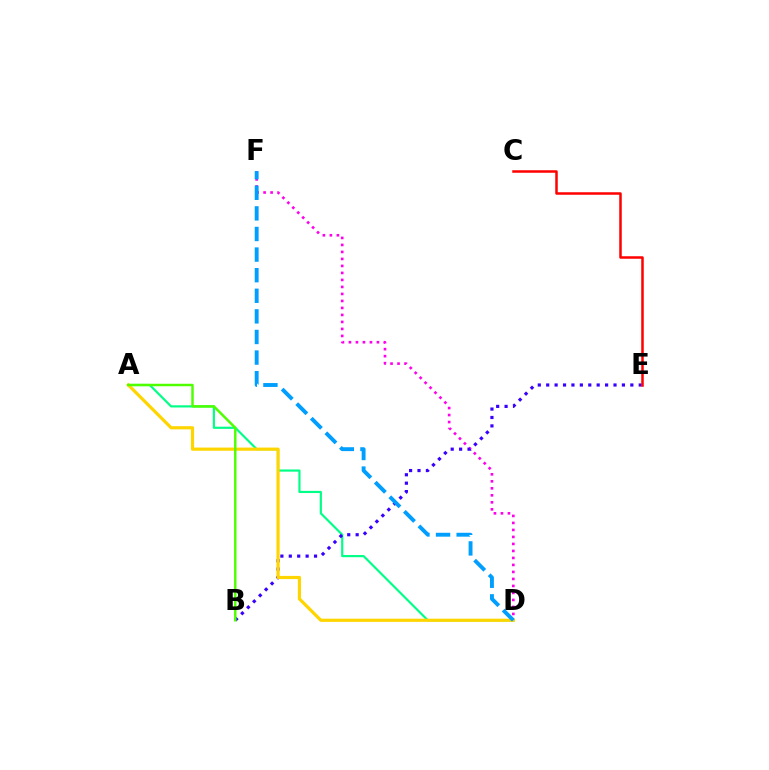{('A', 'D'): [{'color': '#00ff86', 'line_style': 'solid', 'thickness': 1.57}, {'color': '#ffd500', 'line_style': 'solid', 'thickness': 2.29}], ('D', 'F'): [{'color': '#ff00ed', 'line_style': 'dotted', 'thickness': 1.9}, {'color': '#009eff', 'line_style': 'dashed', 'thickness': 2.8}], ('B', 'E'): [{'color': '#3700ff', 'line_style': 'dotted', 'thickness': 2.29}], ('A', 'B'): [{'color': '#4fff00', 'line_style': 'solid', 'thickness': 1.78}], ('C', 'E'): [{'color': '#ff0000', 'line_style': 'solid', 'thickness': 1.81}]}